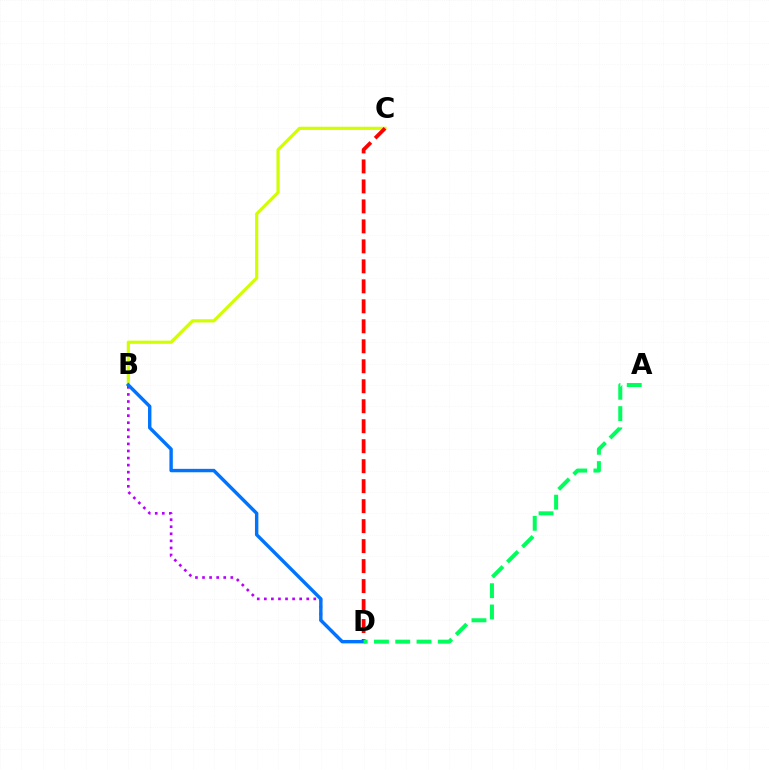{('B', 'C'): [{'color': '#d1ff00', 'line_style': 'solid', 'thickness': 2.3}], ('C', 'D'): [{'color': '#ff0000', 'line_style': 'dashed', 'thickness': 2.71}], ('B', 'D'): [{'color': '#b900ff', 'line_style': 'dotted', 'thickness': 1.92}, {'color': '#0074ff', 'line_style': 'solid', 'thickness': 2.46}], ('A', 'D'): [{'color': '#00ff5c', 'line_style': 'dashed', 'thickness': 2.89}]}